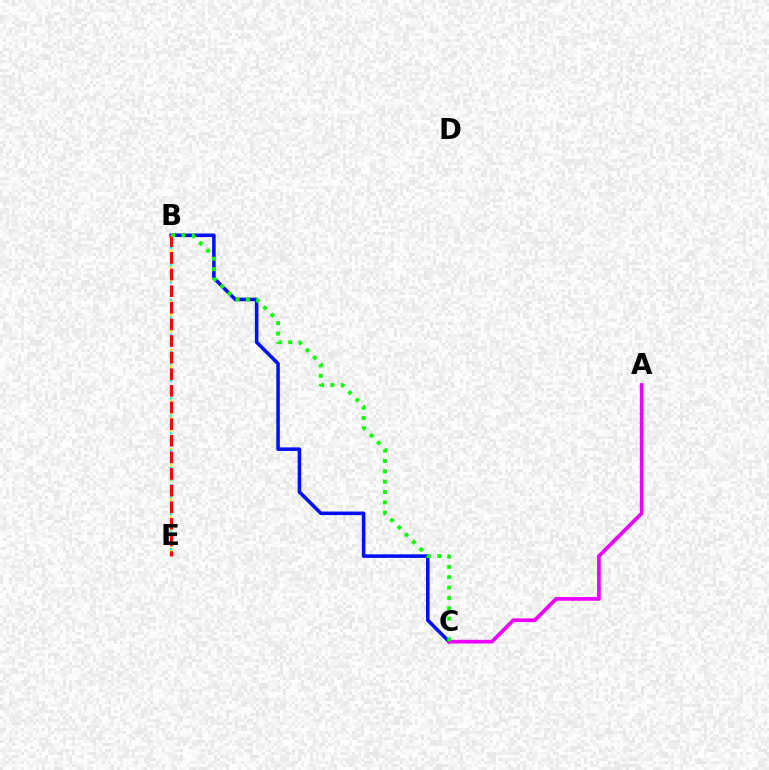{('B', 'E'): [{'color': '#fcf500', 'line_style': 'dashed', 'thickness': 1.69}, {'color': '#00fff6', 'line_style': 'dotted', 'thickness': 1.57}, {'color': '#ff0000', 'line_style': 'dashed', 'thickness': 2.26}], ('B', 'C'): [{'color': '#0010ff', 'line_style': 'solid', 'thickness': 2.56}, {'color': '#08ff00', 'line_style': 'dotted', 'thickness': 2.81}], ('A', 'C'): [{'color': '#ee00ff', 'line_style': 'solid', 'thickness': 2.67}]}